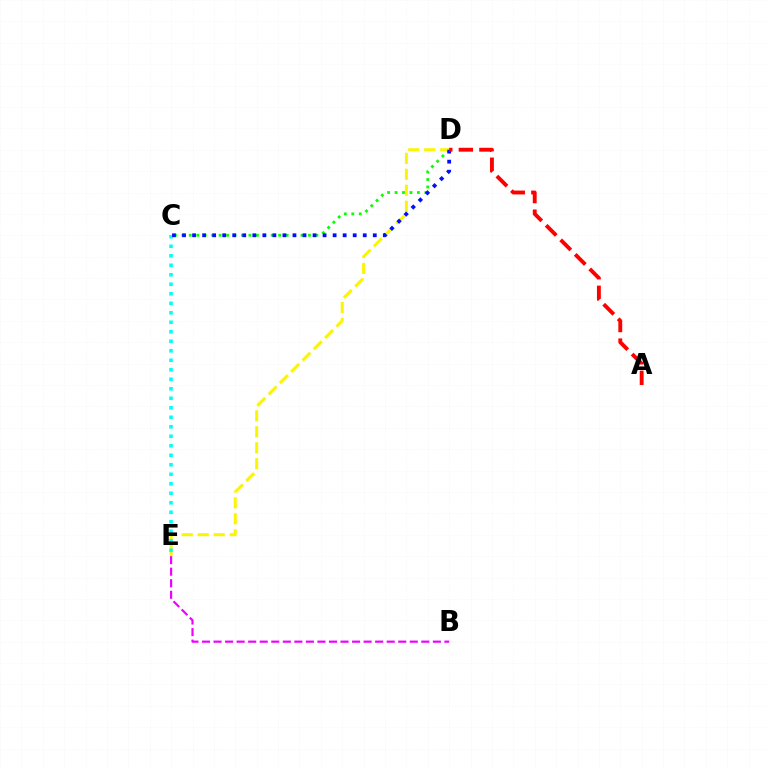{('C', 'D'): [{'color': '#08ff00', 'line_style': 'dotted', 'thickness': 2.02}, {'color': '#0010ff', 'line_style': 'dotted', 'thickness': 2.73}], ('B', 'E'): [{'color': '#ee00ff', 'line_style': 'dashed', 'thickness': 1.57}], ('D', 'E'): [{'color': '#fcf500', 'line_style': 'dashed', 'thickness': 2.17}], ('C', 'E'): [{'color': '#00fff6', 'line_style': 'dotted', 'thickness': 2.58}], ('A', 'D'): [{'color': '#ff0000', 'line_style': 'dashed', 'thickness': 2.79}]}